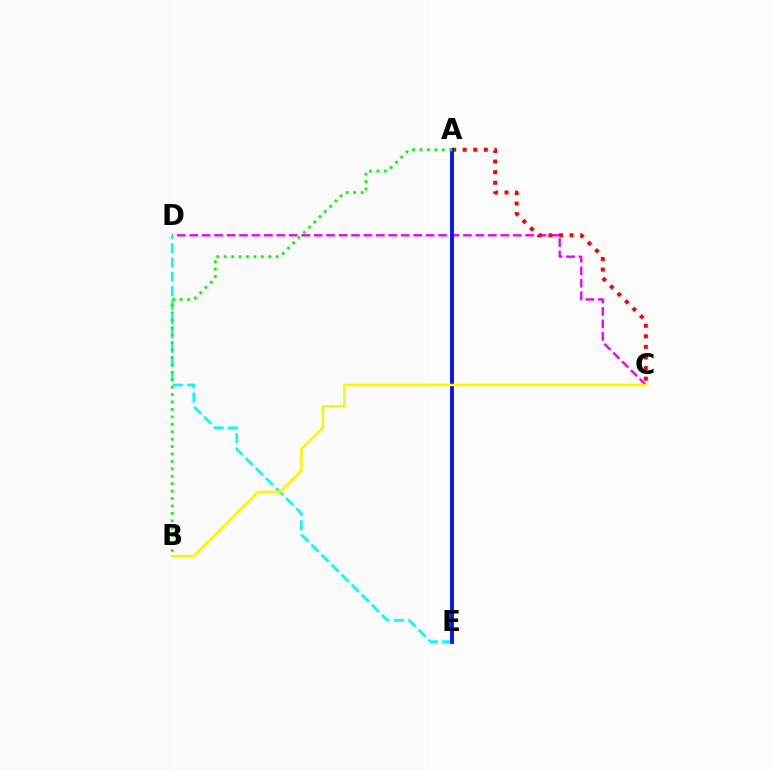{('C', 'D'): [{'color': '#ee00ff', 'line_style': 'dashed', 'thickness': 1.69}], ('A', 'C'): [{'color': '#ff0000', 'line_style': 'dotted', 'thickness': 2.88}], ('D', 'E'): [{'color': '#00fff6', 'line_style': 'dashed', 'thickness': 1.93}], ('A', 'E'): [{'color': '#0010ff', 'line_style': 'solid', 'thickness': 2.75}], ('A', 'B'): [{'color': '#08ff00', 'line_style': 'dotted', 'thickness': 2.02}], ('B', 'C'): [{'color': '#fcf500', 'line_style': 'solid', 'thickness': 1.8}]}